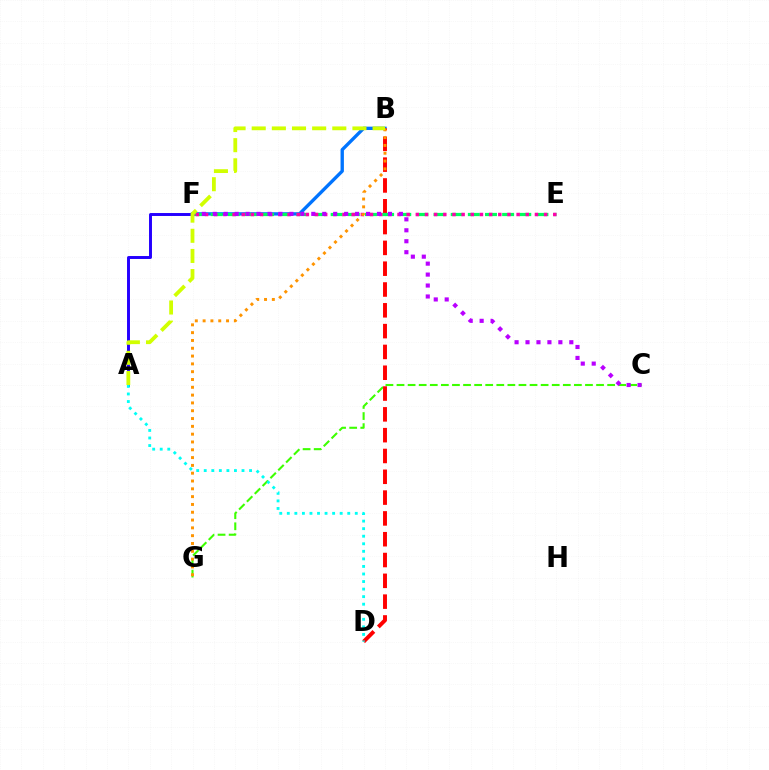{('B', 'F'): [{'color': '#0074ff', 'line_style': 'solid', 'thickness': 2.41}], ('C', 'G'): [{'color': '#3dff00', 'line_style': 'dashed', 'thickness': 1.51}], ('B', 'D'): [{'color': '#ff0000', 'line_style': 'dashed', 'thickness': 2.83}], ('A', 'F'): [{'color': '#2500ff', 'line_style': 'solid', 'thickness': 2.12}], ('E', 'F'): [{'color': '#00ff5c', 'line_style': 'dashed', 'thickness': 2.33}, {'color': '#ff00ac', 'line_style': 'dotted', 'thickness': 2.49}], ('C', 'F'): [{'color': '#b900ff', 'line_style': 'dotted', 'thickness': 2.97}], ('A', 'D'): [{'color': '#00fff6', 'line_style': 'dotted', 'thickness': 2.05}], ('B', 'G'): [{'color': '#ff9400', 'line_style': 'dotted', 'thickness': 2.12}], ('A', 'B'): [{'color': '#d1ff00', 'line_style': 'dashed', 'thickness': 2.74}]}